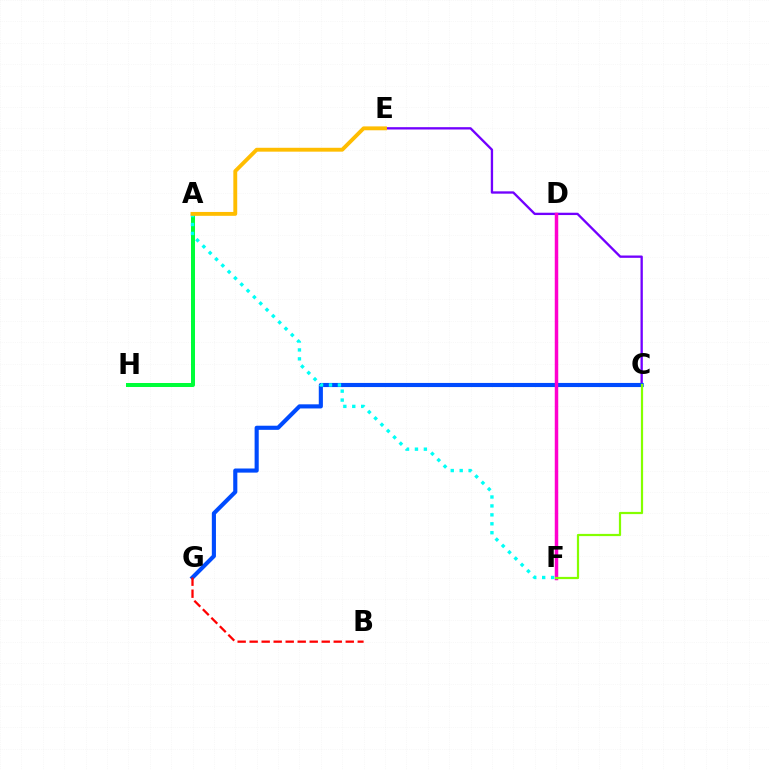{('A', 'H'): [{'color': '#00ff39', 'line_style': 'solid', 'thickness': 2.87}], ('C', 'E'): [{'color': '#7200ff', 'line_style': 'solid', 'thickness': 1.67}], ('C', 'G'): [{'color': '#004bff', 'line_style': 'solid', 'thickness': 2.97}], ('D', 'F'): [{'color': '#ff00cf', 'line_style': 'solid', 'thickness': 2.5}], ('A', 'F'): [{'color': '#00fff6', 'line_style': 'dotted', 'thickness': 2.43}], ('A', 'E'): [{'color': '#ffbd00', 'line_style': 'solid', 'thickness': 2.79}], ('C', 'F'): [{'color': '#84ff00', 'line_style': 'solid', 'thickness': 1.59}], ('B', 'G'): [{'color': '#ff0000', 'line_style': 'dashed', 'thickness': 1.63}]}